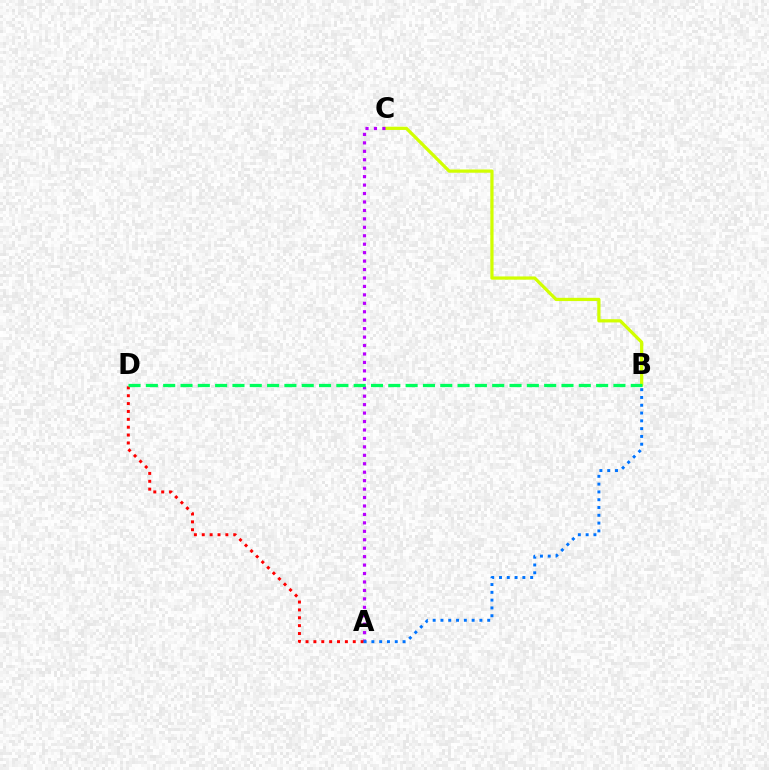{('B', 'C'): [{'color': '#d1ff00', 'line_style': 'solid', 'thickness': 2.33}], ('A', 'C'): [{'color': '#b900ff', 'line_style': 'dotted', 'thickness': 2.29}], ('A', 'D'): [{'color': '#ff0000', 'line_style': 'dotted', 'thickness': 2.14}], ('A', 'B'): [{'color': '#0074ff', 'line_style': 'dotted', 'thickness': 2.12}], ('B', 'D'): [{'color': '#00ff5c', 'line_style': 'dashed', 'thickness': 2.35}]}